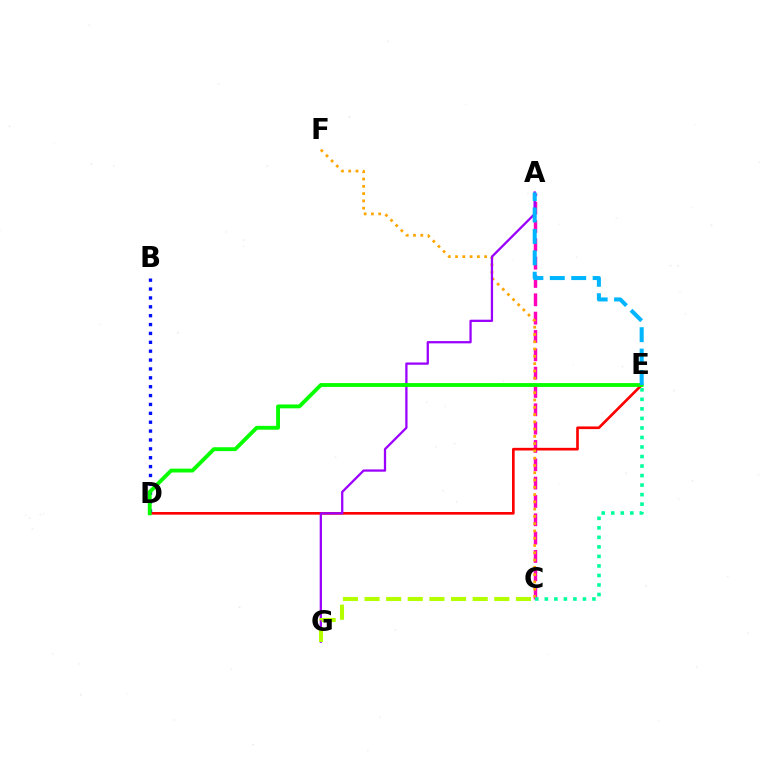{('A', 'C'): [{'color': '#ff00bd', 'line_style': 'dashed', 'thickness': 2.49}], ('D', 'E'): [{'color': '#ff0000', 'line_style': 'solid', 'thickness': 1.92}, {'color': '#08ff00', 'line_style': 'solid', 'thickness': 2.78}], ('C', 'F'): [{'color': '#ffa500', 'line_style': 'dotted', 'thickness': 1.98}], ('B', 'D'): [{'color': '#0010ff', 'line_style': 'dotted', 'thickness': 2.41}], ('A', 'G'): [{'color': '#9b00ff', 'line_style': 'solid', 'thickness': 1.63}], ('C', 'E'): [{'color': '#00ff9d', 'line_style': 'dotted', 'thickness': 2.59}], ('A', 'E'): [{'color': '#00b5ff', 'line_style': 'dashed', 'thickness': 2.91}], ('C', 'G'): [{'color': '#b3ff00', 'line_style': 'dashed', 'thickness': 2.94}]}